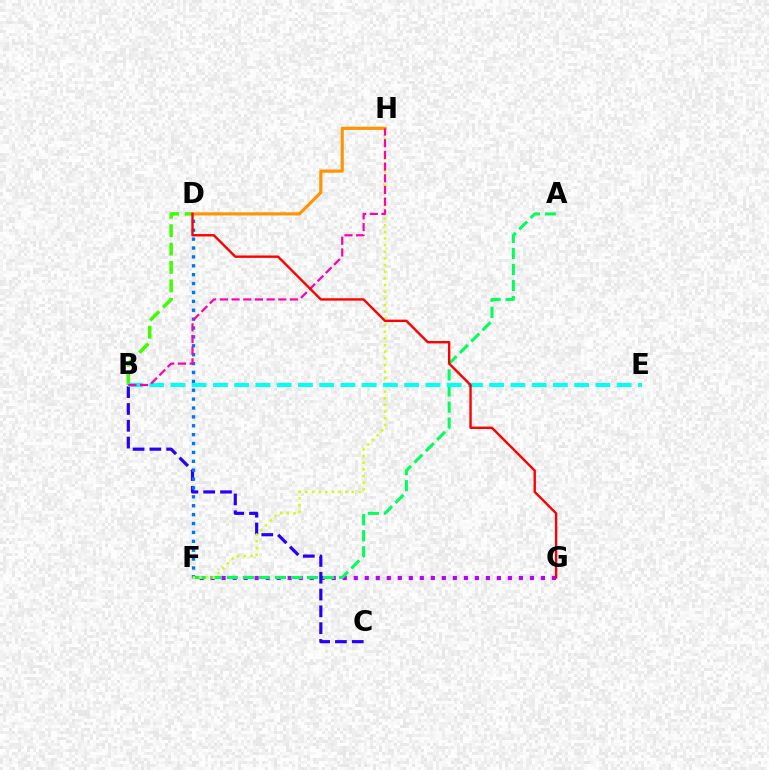{('F', 'G'): [{'color': '#b900ff', 'line_style': 'dotted', 'thickness': 2.99}], ('B', 'C'): [{'color': '#2500ff', 'line_style': 'dashed', 'thickness': 2.28}], ('A', 'F'): [{'color': '#00ff5c', 'line_style': 'dashed', 'thickness': 2.18}], ('D', 'F'): [{'color': '#0074ff', 'line_style': 'dotted', 'thickness': 2.41}], ('F', 'H'): [{'color': '#d1ff00', 'line_style': 'dotted', 'thickness': 1.81}], ('B', 'D'): [{'color': '#3dff00', 'line_style': 'dashed', 'thickness': 2.5}], ('B', 'E'): [{'color': '#00fff6', 'line_style': 'dashed', 'thickness': 2.89}], ('D', 'H'): [{'color': '#ff9400', 'line_style': 'solid', 'thickness': 2.26}], ('B', 'H'): [{'color': '#ff00ac', 'line_style': 'dashed', 'thickness': 1.59}], ('D', 'G'): [{'color': '#ff0000', 'line_style': 'solid', 'thickness': 1.72}]}